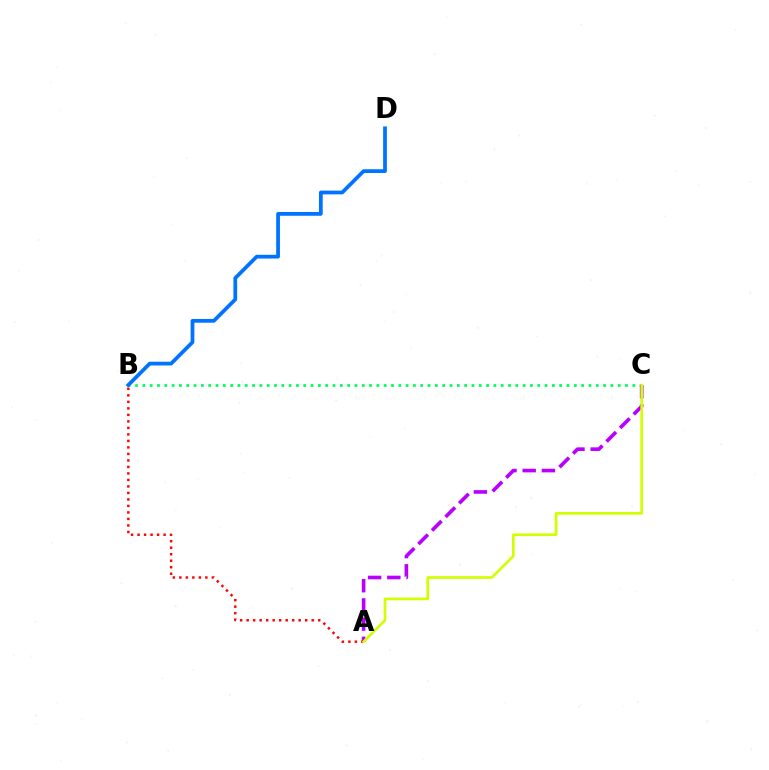{('B', 'C'): [{'color': '#00ff5c', 'line_style': 'dotted', 'thickness': 1.99}], ('B', 'D'): [{'color': '#0074ff', 'line_style': 'solid', 'thickness': 2.71}], ('A', 'C'): [{'color': '#b900ff', 'line_style': 'dashed', 'thickness': 2.61}, {'color': '#d1ff00', 'line_style': 'solid', 'thickness': 1.92}], ('A', 'B'): [{'color': '#ff0000', 'line_style': 'dotted', 'thickness': 1.77}]}